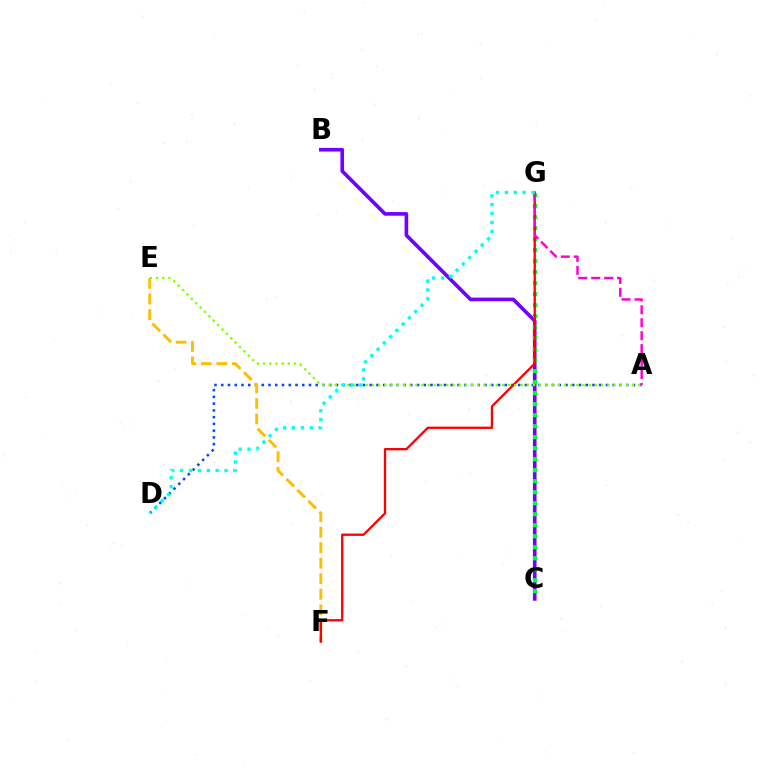{('B', 'C'): [{'color': '#7200ff', 'line_style': 'solid', 'thickness': 2.62}], ('A', 'D'): [{'color': '#004bff', 'line_style': 'dotted', 'thickness': 1.83}], ('C', 'G'): [{'color': '#00ff39', 'line_style': 'dotted', 'thickness': 2.99}], ('E', 'F'): [{'color': '#ffbd00', 'line_style': 'dashed', 'thickness': 2.11}], ('F', 'G'): [{'color': '#ff0000', 'line_style': 'solid', 'thickness': 1.66}], ('A', 'E'): [{'color': '#84ff00', 'line_style': 'dotted', 'thickness': 1.68}], ('A', 'G'): [{'color': '#ff00cf', 'line_style': 'dashed', 'thickness': 1.76}], ('D', 'G'): [{'color': '#00fff6', 'line_style': 'dotted', 'thickness': 2.41}]}